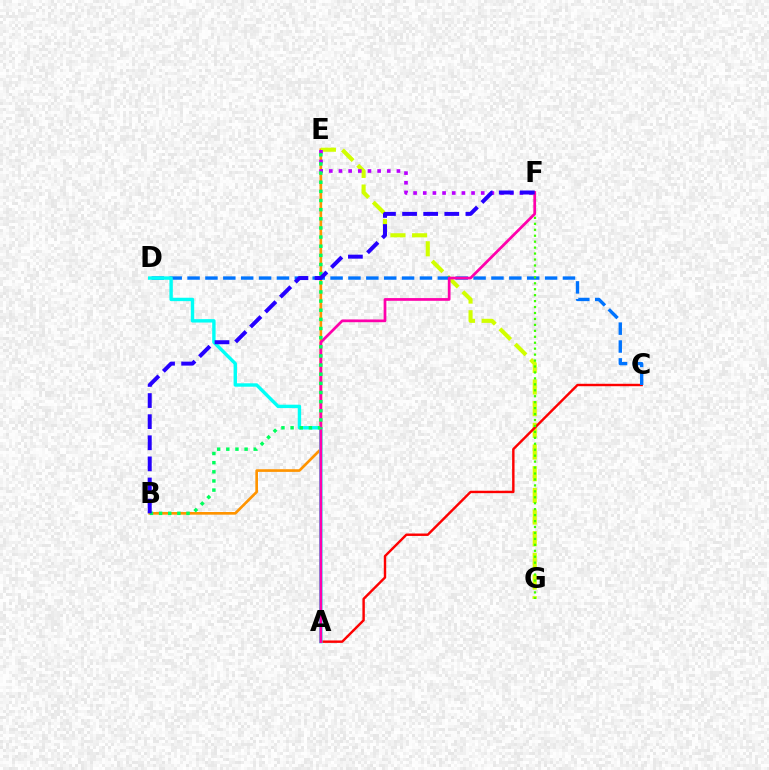{('B', 'E'): [{'color': '#ff9400', 'line_style': 'solid', 'thickness': 1.92}, {'color': '#00ff5c', 'line_style': 'dotted', 'thickness': 2.48}], ('E', 'G'): [{'color': '#d1ff00', 'line_style': 'dashed', 'thickness': 2.94}], ('A', 'C'): [{'color': '#ff0000', 'line_style': 'solid', 'thickness': 1.74}], ('C', 'D'): [{'color': '#0074ff', 'line_style': 'dashed', 'thickness': 2.43}], ('A', 'D'): [{'color': '#00fff6', 'line_style': 'solid', 'thickness': 2.45}], ('F', 'G'): [{'color': '#3dff00', 'line_style': 'dotted', 'thickness': 1.62}], ('E', 'F'): [{'color': '#b900ff', 'line_style': 'dotted', 'thickness': 2.63}], ('A', 'F'): [{'color': '#ff00ac', 'line_style': 'solid', 'thickness': 1.97}], ('B', 'F'): [{'color': '#2500ff', 'line_style': 'dashed', 'thickness': 2.87}]}